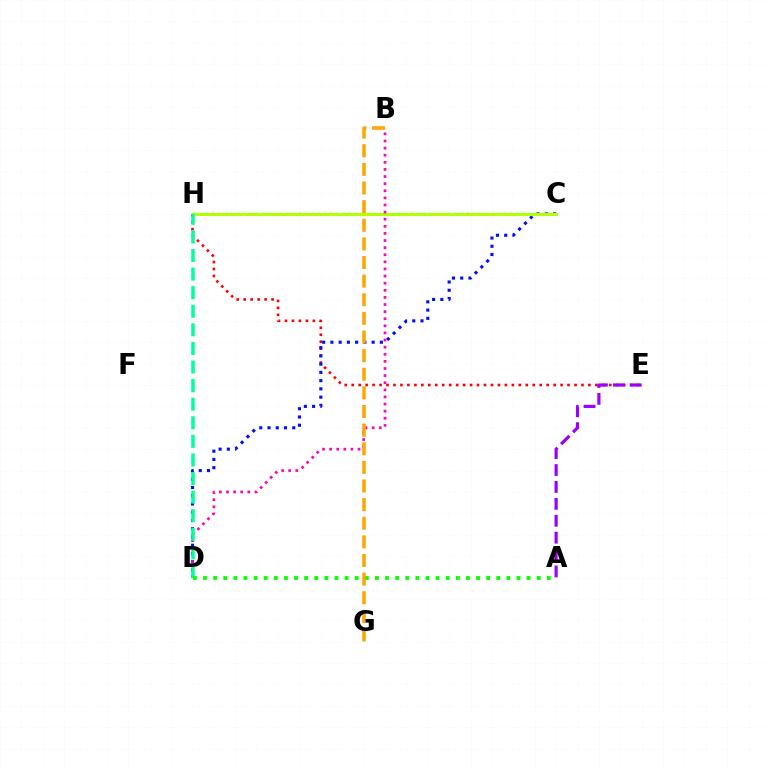{('C', 'H'): [{'color': '#00b5ff', 'line_style': 'dotted', 'thickness': 1.69}, {'color': '#b3ff00', 'line_style': 'solid', 'thickness': 2.18}], ('E', 'H'): [{'color': '#ff0000', 'line_style': 'dotted', 'thickness': 1.89}], ('C', 'D'): [{'color': '#0010ff', 'line_style': 'dotted', 'thickness': 2.24}], ('B', 'D'): [{'color': '#ff00bd', 'line_style': 'dotted', 'thickness': 1.93}], ('D', 'H'): [{'color': '#00ff9d', 'line_style': 'dashed', 'thickness': 2.53}], ('A', 'E'): [{'color': '#9b00ff', 'line_style': 'dashed', 'thickness': 2.3}], ('A', 'D'): [{'color': '#08ff00', 'line_style': 'dotted', 'thickness': 2.75}], ('B', 'G'): [{'color': '#ffa500', 'line_style': 'dashed', 'thickness': 2.53}]}